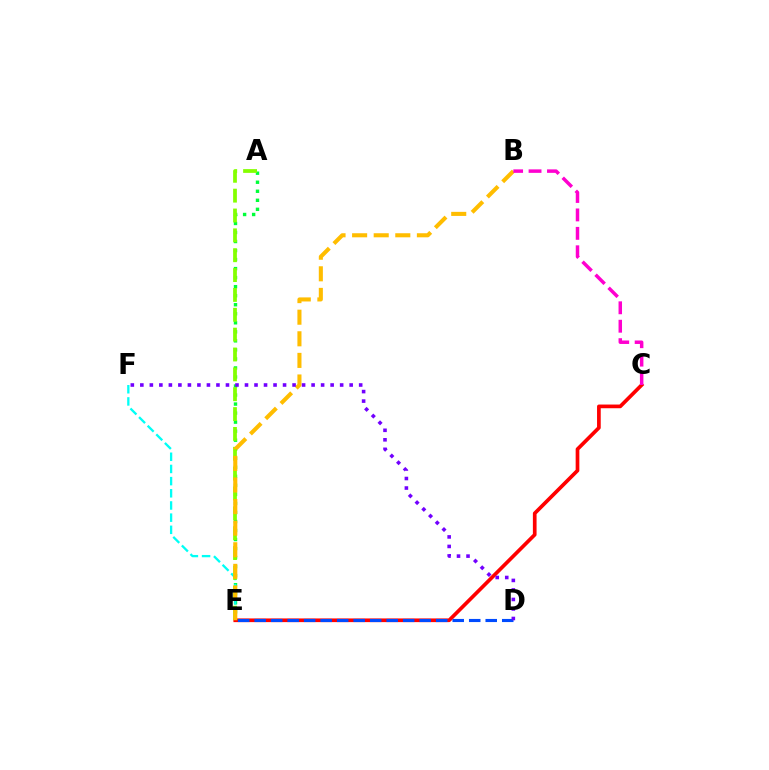{('A', 'E'): [{'color': '#00ff39', 'line_style': 'dotted', 'thickness': 2.45}, {'color': '#84ff00', 'line_style': 'dashed', 'thickness': 2.7}], ('C', 'E'): [{'color': '#ff0000', 'line_style': 'solid', 'thickness': 2.66}], ('E', 'F'): [{'color': '#00fff6', 'line_style': 'dashed', 'thickness': 1.65}], ('D', 'E'): [{'color': '#004bff', 'line_style': 'dashed', 'thickness': 2.24}], ('B', 'E'): [{'color': '#ffbd00', 'line_style': 'dashed', 'thickness': 2.93}], ('D', 'F'): [{'color': '#7200ff', 'line_style': 'dotted', 'thickness': 2.59}], ('B', 'C'): [{'color': '#ff00cf', 'line_style': 'dashed', 'thickness': 2.5}]}